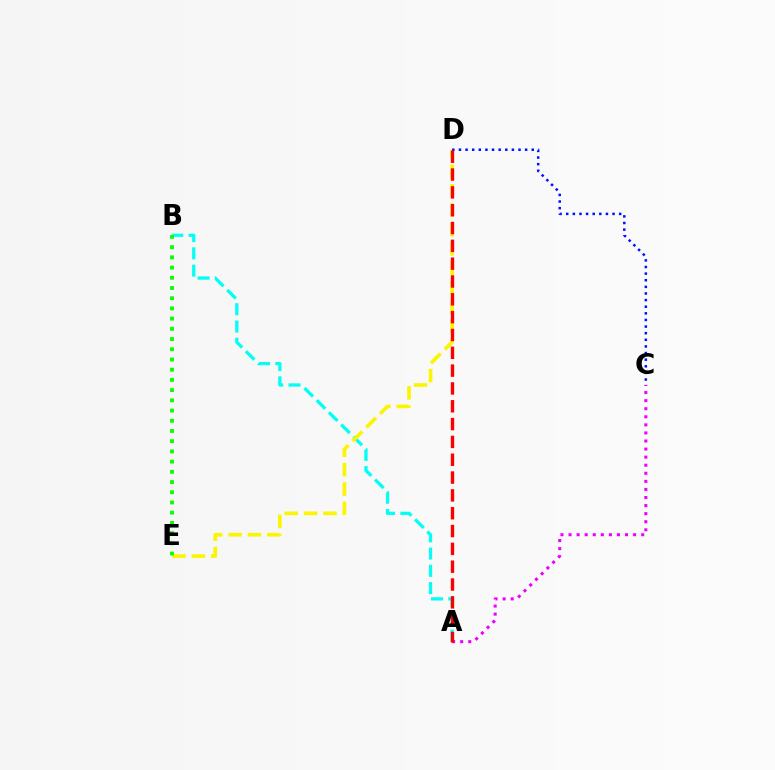{('A', 'C'): [{'color': '#ee00ff', 'line_style': 'dotted', 'thickness': 2.19}], ('A', 'B'): [{'color': '#00fff6', 'line_style': 'dashed', 'thickness': 2.35}], ('D', 'E'): [{'color': '#fcf500', 'line_style': 'dashed', 'thickness': 2.63}], ('C', 'D'): [{'color': '#0010ff', 'line_style': 'dotted', 'thickness': 1.8}], ('A', 'D'): [{'color': '#ff0000', 'line_style': 'dashed', 'thickness': 2.42}], ('B', 'E'): [{'color': '#08ff00', 'line_style': 'dotted', 'thickness': 2.77}]}